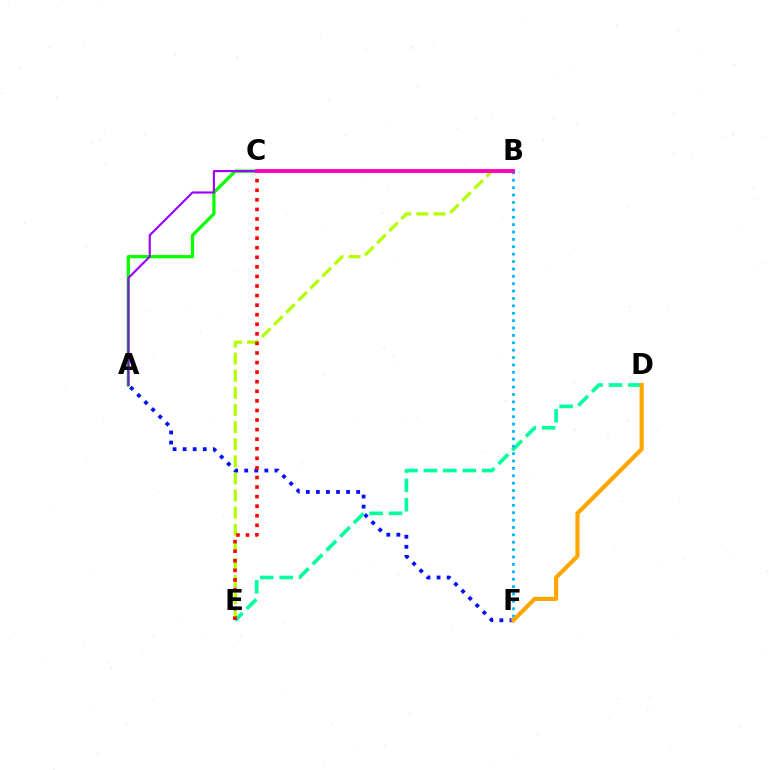{('B', 'E'): [{'color': '#b3ff00', 'line_style': 'dashed', 'thickness': 2.32}], ('A', 'F'): [{'color': '#0010ff', 'line_style': 'dotted', 'thickness': 2.73}], ('D', 'E'): [{'color': '#00ff9d', 'line_style': 'dashed', 'thickness': 2.64}], ('C', 'E'): [{'color': '#ff0000', 'line_style': 'dotted', 'thickness': 2.6}], ('B', 'F'): [{'color': '#00b5ff', 'line_style': 'dotted', 'thickness': 2.01}], ('A', 'C'): [{'color': '#08ff00', 'line_style': 'solid', 'thickness': 2.34}, {'color': '#9b00ff', 'line_style': 'solid', 'thickness': 1.54}], ('D', 'F'): [{'color': '#ffa500', 'line_style': 'solid', 'thickness': 2.98}], ('B', 'C'): [{'color': '#ff00bd', 'line_style': 'solid', 'thickness': 2.79}]}